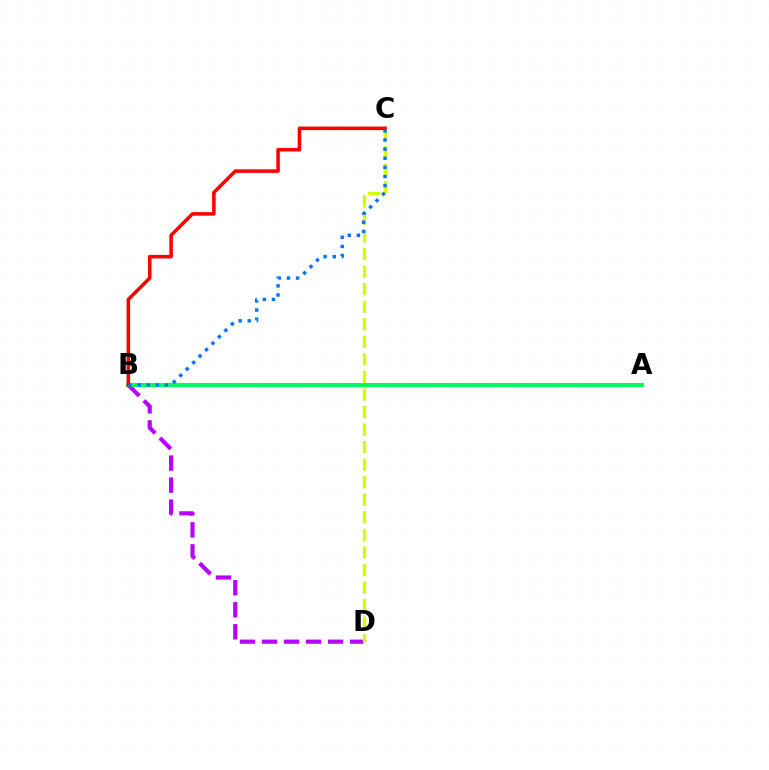{('B', 'D'): [{'color': '#b900ff', 'line_style': 'dashed', 'thickness': 2.99}], ('A', 'B'): [{'color': '#00ff5c', 'line_style': 'solid', 'thickness': 2.97}], ('C', 'D'): [{'color': '#d1ff00', 'line_style': 'dashed', 'thickness': 2.38}], ('B', 'C'): [{'color': '#ff0000', 'line_style': 'solid', 'thickness': 2.55}, {'color': '#0074ff', 'line_style': 'dotted', 'thickness': 2.48}]}